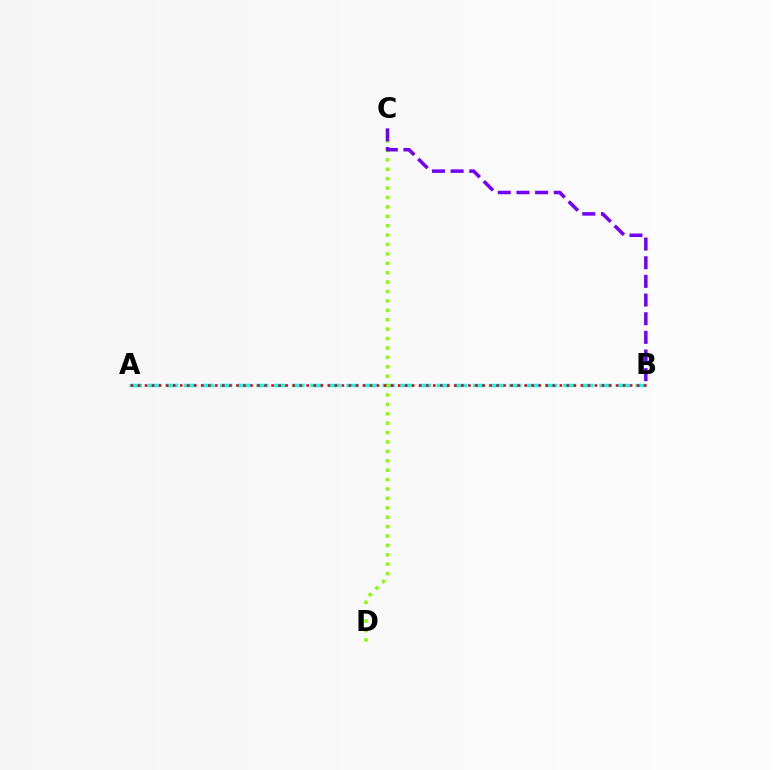{('A', 'B'): [{'color': '#00fff6', 'line_style': 'dashed', 'thickness': 2.45}, {'color': '#ff0000', 'line_style': 'dotted', 'thickness': 1.91}], ('C', 'D'): [{'color': '#84ff00', 'line_style': 'dotted', 'thickness': 2.55}], ('B', 'C'): [{'color': '#7200ff', 'line_style': 'dashed', 'thickness': 2.54}]}